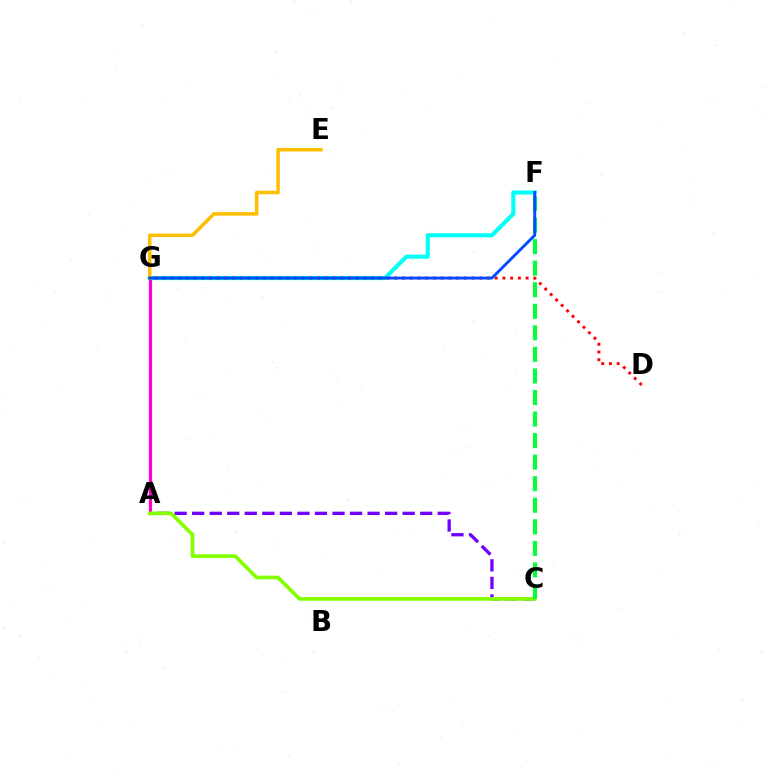{('A', 'G'): [{'color': '#ff00cf', 'line_style': 'solid', 'thickness': 2.32}], ('A', 'C'): [{'color': '#7200ff', 'line_style': 'dashed', 'thickness': 2.38}, {'color': '#84ff00', 'line_style': 'solid', 'thickness': 2.66}], ('F', 'G'): [{'color': '#00fff6', 'line_style': 'solid', 'thickness': 2.95}, {'color': '#004bff', 'line_style': 'solid', 'thickness': 2.1}], ('E', 'G'): [{'color': '#ffbd00', 'line_style': 'solid', 'thickness': 2.52}], ('C', 'F'): [{'color': '#00ff39', 'line_style': 'dashed', 'thickness': 2.93}], ('D', 'G'): [{'color': '#ff0000', 'line_style': 'dotted', 'thickness': 2.1}]}